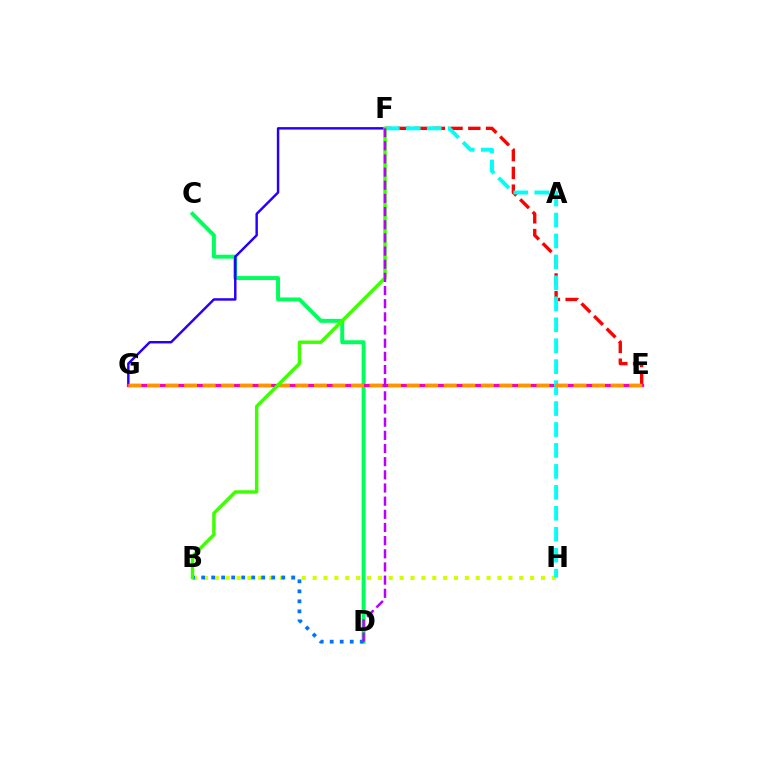{('C', 'D'): [{'color': '#00ff5c', 'line_style': 'solid', 'thickness': 2.85}], ('F', 'G'): [{'color': '#2500ff', 'line_style': 'solid', 'thickness': 1.76}], ('E', 'F'): [{'color': '#ff0000', 'line_style': 'dashed', 'thickness': 2.41}], ('B', 'H'): [{'color': '#d1ff00', 'line_style': 'dotted', 'thickness': 2.95}], ('E', 'G'): [{'color': '#ff00ac', 'line_style': 'solid', 'thickness': 2.35}, {'color': '#ff9400', 'line_style': 'dashed', 'thickness': 2.52}], ('B', 'D'): [{'color': '#0074ff', 'line_style': 'dotted', 'thickness': 2.72}], ('F', 'H'): [{'color': '#00fff6', 'line_style': 'dashed', 'thickness': 2.85}], ('B', 'F'): [{'color': '#3dff00', 'line_style': 'solid', 'thickness': 2.47}], ('D', 'F'): [{'color': '#b900ff', 'line_style': 'dashed', 'thickness': 1.79}]}